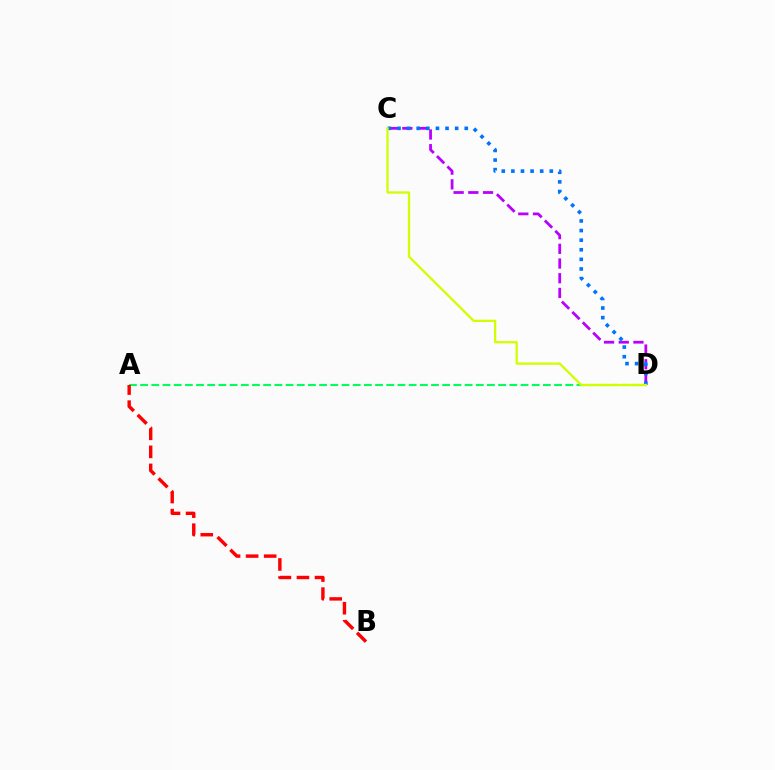{('C', 'D'): [{'color': '#b900ff', 'line_style': 'dashed', 'thickness': 2.0}, {'color': '#0074ff', 'line_style': 'dotted', 'thickness': 2.61}, {'color': '#d1ff00', 'line_style': 'solid', 'thickness': 1.65}], ('A', 'D'): [{'color': '#00ff5c', 'line_style': 'dashed', 'thickness': 1.52}], ('A', 'B'): [{'color': '#ff0000', 'line_style': 'dashed', 'thickness': 2.45}]}